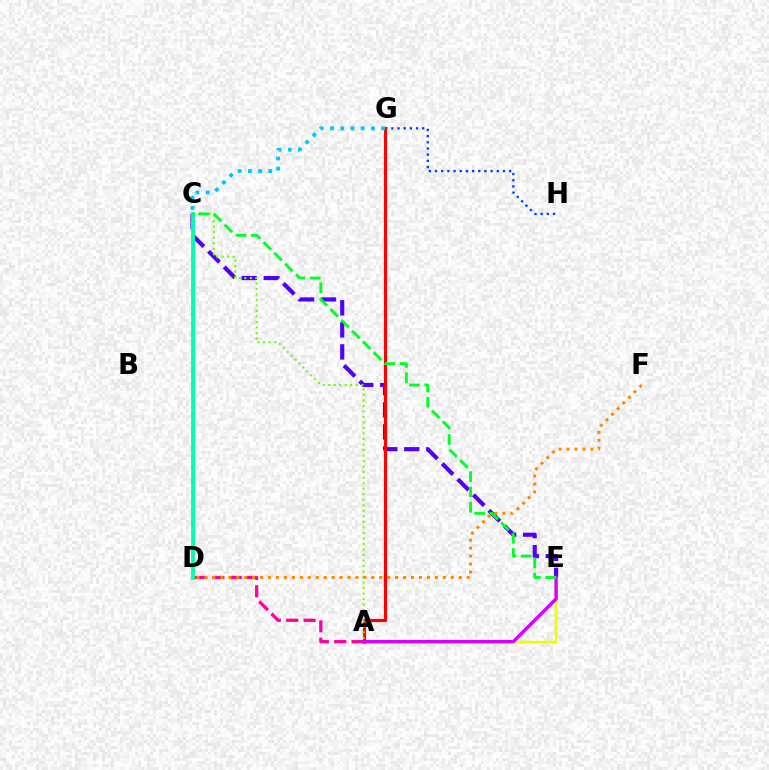{('C', 'E'): [{'color': '#4f00ff', 'line_style': 'dashed', 'thickness': 2.99}, {'color': '#00ff27', 'line_style': 'dashed', 'thickness': 2.08}], ('G', 'H'): [{'color': '#003fff', 'line_style': 'dotted', 'thickness': 1.68}], ('A', 'G'): [{'color': '#ff0000', 'line_style': 'solid', 'thickness': 2.26}], ('A', 'C'): [{'color': '#66ff00', 'line_style': 'dotted', 'thickness': 1.5}], ('A', 'D'): [{'color': '#ff00a0', 'line_style': 'dashed', 'thickness': 2.36}], ('A', 'E'): [{'color': '#eeff00', 'line_style': 'solid', 'thickness': 1.79}, {'color': '#d600ff', 'line_style': 'solid', 'thickness': 2.44}], ('D', 'F'): [{'color': '#ff8800', 'line_style': 'dotted', 'thickness': 2.16}], ('C', 'D'): [{'color': '#00ffaf', 'line_style': 'solid', 'thickness': 2.76}], ('C', 'G'): [{'color': '#00c7ff', 'line_style': 'dotted', 'thickness': 2.78}]}